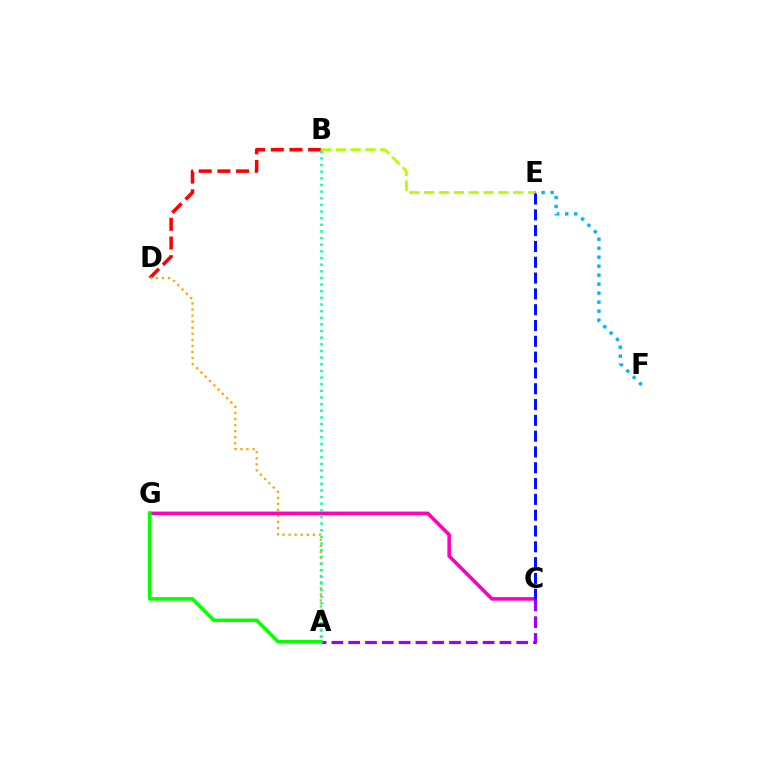{('C', 'G'): [{'color': '#ff00bd', 'line_style': 'solid', 'thickness': 2.58}], ('A', 'C'): [{'color': '#9b00ff', 'line_style': 'dashed', 'thickness': 2.28}], ('E', 'F'): [{'color': '#00b5ff', 'line_style': 'dotted', 'thickness': 2.44}], ('B', 'E'): [{'color': '#b3ff00', 'line_style': 'dashed', 'thickness': 2.02}], ('C', 'E'): [{'color': '#0010ff', 'line_style': 'dashed', 'thickness': 2.15}], ('B', 'D'): [{'color': '#ff0000', 'line_style': 'dashed', 'thickness': 2.54}], ('A', 'D'): [{'color': '#ffa500', 'line_style': 'dotted', 'thickness': 1.65}], ('A', 'G'): [{'color': '#08ff00', 'line_style': 'solid', 'thickness': 2.57}], ('A', 'B'): [{'color': '#00ff9d', 'line_style': 'dotted', 'thickness': 1.8}]}